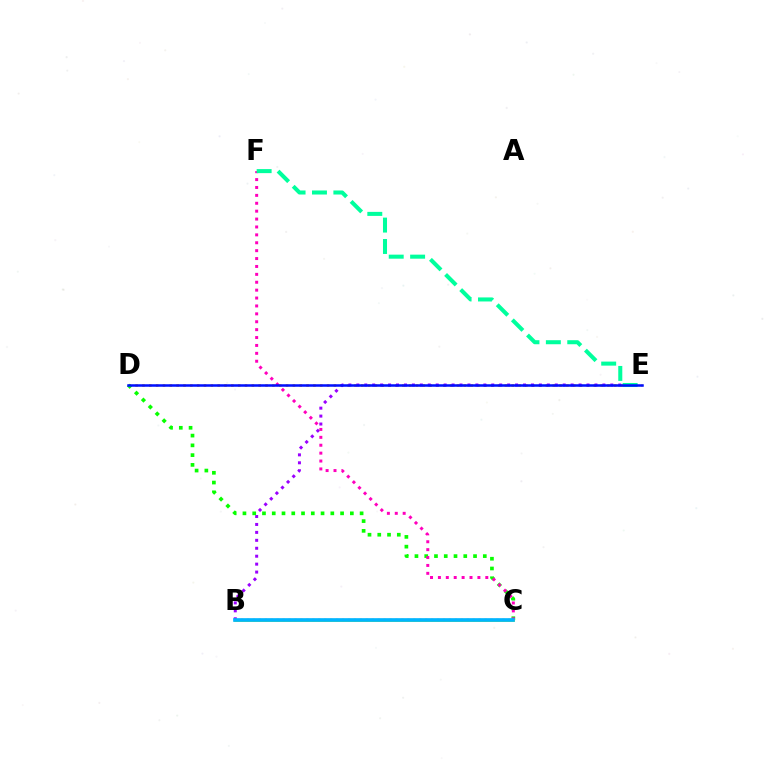{('D', 'E'): [{'color': '#ffa500', 'line_style': 'dotted', 'thickness': 1.86}, {'color': '#0010ff', 'line_style': 'solid', 'thickness': 1.82}], ('B', 'E'): [{'color': '#9b00ff', 'line_style': 'dotted', 'thickness': 2.16}], ('C', 'D'): [{'color': '#08ff00', 'line_style': 'dotted', 'thickness': 2.65}], ('C', 'F'): [{'color': '#ff00bd', 'line_style': 'dotted', 'thickness': 2.15}], ('E', 'F'): [{'color': '#00ff9d', 'line_style': 'dashed', 'thickness': 2.91}], ('B', 'C'): [{'color': '#ff0000', 'line_style': 'dotted', 'thickness': 1.61}, {'color': '#b3ff00', 'line_style': 'solid', 'thickness': 1.94}, {'color': '#00b5ff', 'line_style': 'solid', 'thickness': 2.64}]}